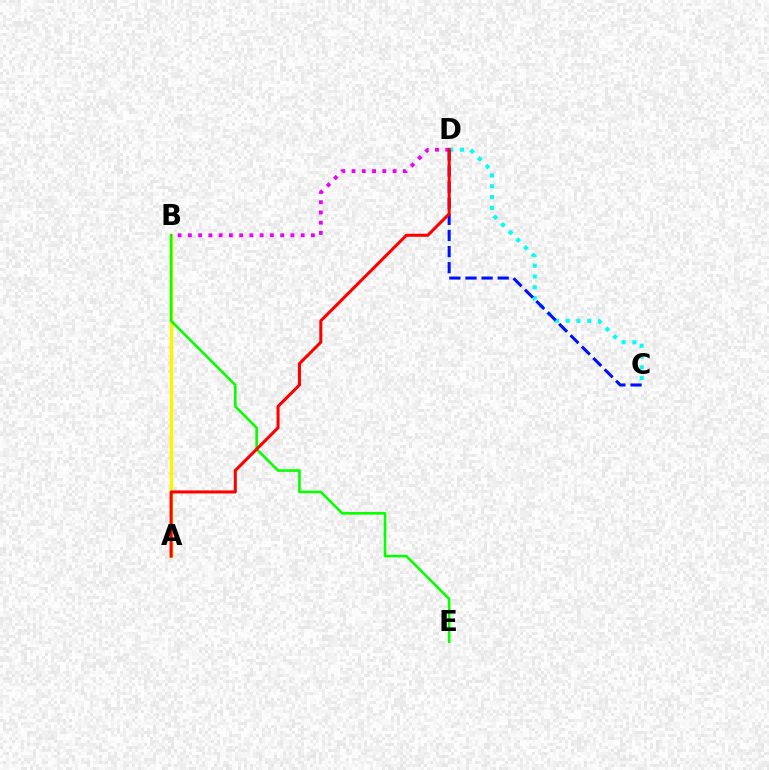{('A', 'B'): [{'color': '#fcf500', 'line_style': 'solid', 'thickness': 2.48}], ('C', 'D'): [{'color': '#00fff6', 'line_style': 'dotted', 'thickness': 2.93}, {'color': '#0010ff', 'line_style': 'dashed', 'thickness': 2.19}], ('B', 'E'): [{'color': '#08ff00', 'line_style': 'solid', 'thickness': 1.87}], ('B', 'D'): [{'color': '#ee00ff', 'line_style': 'dotted', 'thickness': 2.79}], ('A', 'D'): [{'color': '#ff0000', 'line_style': 'solid', 'thickness': 2.2}]}